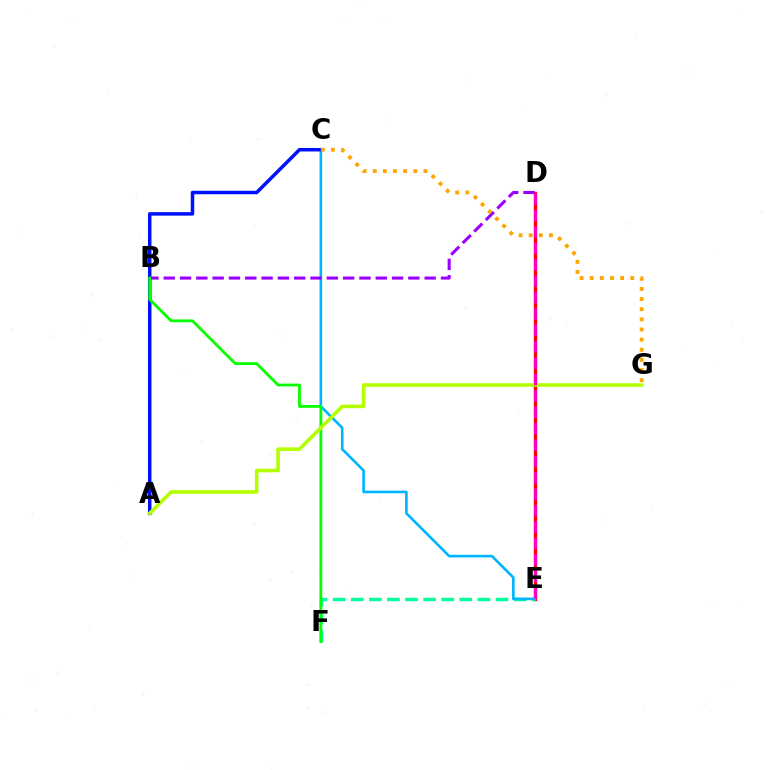{('D', 'E'): [{'color': '#ff0000', 'line_style': 'solid', 'thickness': 2.43}, {'color': '#ff00bd', 'line_style': 'dashed', 'thickness': 2.23}], ('E', 'F'): [{'color': '#00ff9d', 'line_style': 'dashed', 'thickness': 2.46}], ('C', 'E'): [{'color': '#00b5ff', 'line_style': 'solid', 'thickness': 1.9}], ('A', 'C'): [{'color': '#0010ff', 'line_style': 'solid', 'thickness': 2.52}], ('B', 'D'): [{'color': '#9b00ff', 'line_style': 'dashed', 'thickness': 2.22}], ('B', 'F'): [{'color': '#08ff00', 'line_style': 'solid', 'thickness': 2.02}], ('A', 'G'): [{'color': '#b3ff00', 'line_style': 'solid', 'thickness': 2.59}], ('C', 'G'): [{'color': '#ffa500', 'line_style': 'dotted', 'thickness': 2.76}]}